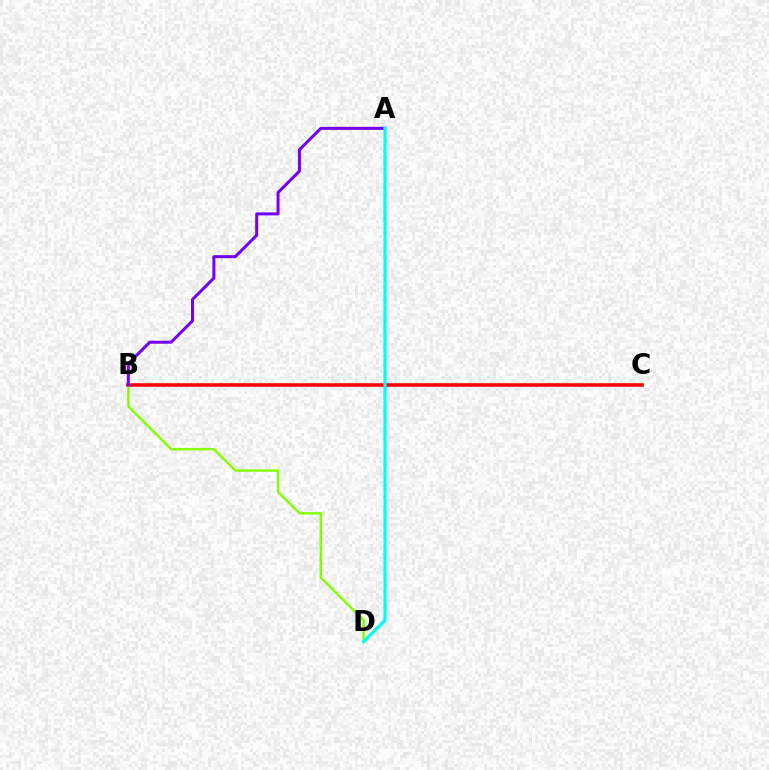{('B', 'C'): [{'color': '#ff0000', 'line_style': 'solid', 'thickness': 2.55}], ('B', 'D'): [{'color': '#84ff00', 'line_style': 'solid', 'thickness': 1.77}], ('A', 'B'): [{'color': '#7200ff', 'line_style': 'solid', 'thickness': 2.16}], ('A', 'D'): [{'color': '#00fff6', 'line_style': 'solid', 'thickness': 2.31}]}